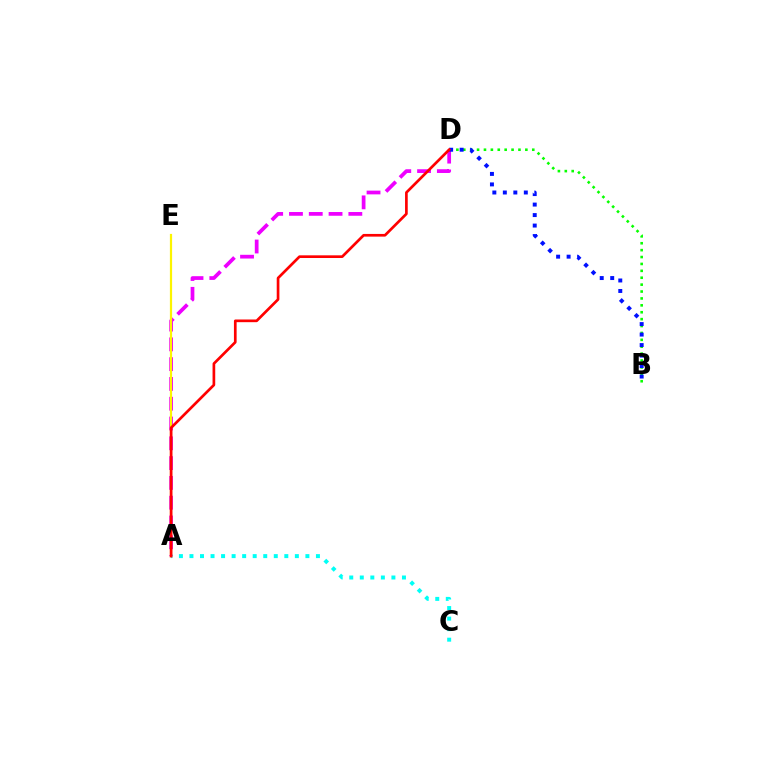{('B', 'D'): [{'color': '#08ff00', 'line_style': 'dotted', 'thickness': 1.87}, {'color': '#0010ff', 'line_style': 'dotted', 'thickness': 2.85}], ('A', 'D'): [{'color': '#ee00ff', 'line_style': 'dashed', 'thickness': 2.69}, {'color': '#ff0000', 'line_style': 'solid', 'thickness': 1.93}], ('A', 'E'): [{'color': '#fcf500', 'line_style': 'solid', 'thickness': 1.59}], ('A', 'C'): [{'color': '#00fff6', 'line_style': 'dotted', 'thickness': 2.86}]}